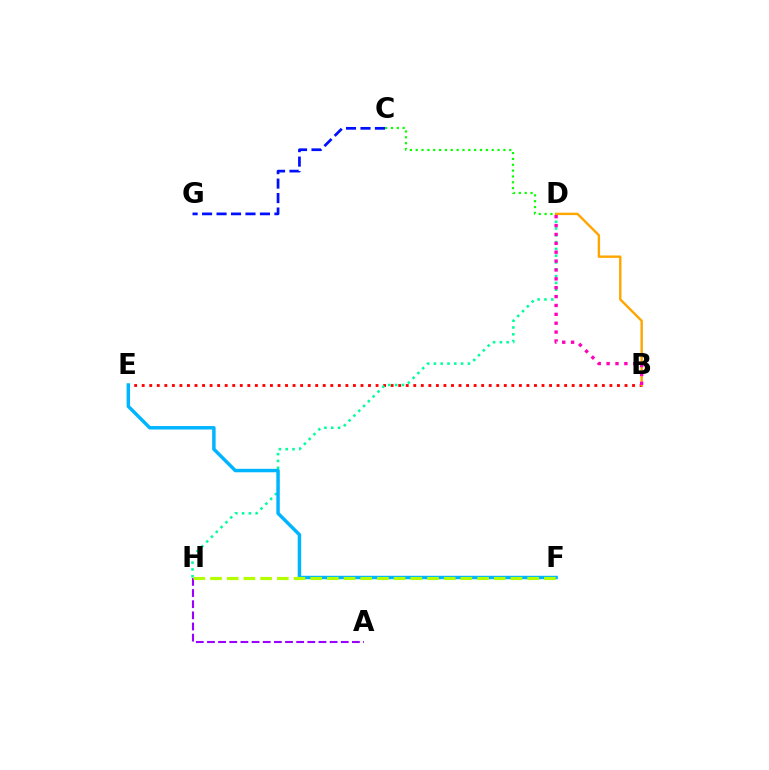{('B', 'E'): [{'color': '#ff0000', 'line_style': 'dotted', 'thickness': 2.05}], ('A', 'H'): [{'color': '#9b00ff', 'line_style': 'dashed', 'thickness': 1.51}], ('D', 'H'): [{'color': '#00ff9d', 'line_style': 'dotted', 'thickness': 1.85}], ('E', 'F'): [{'color': '#00b5ff', 'line_style': 'solid', 'thickness': 2.49}], ('B', 'D'): [{'color': '#ffa500', 'line_style': 'solid', 'thickness': 1.73}, {'color': '#ff00bd', 'line_style': 'dotted', 'thickness': 2.41}], ('C', 'D'): [{'color': '#08ff00', 'line_style': 'dotted', 'thickness': 1.59}], ('F', 'H'): [{'color': '#b3ff00', 'line_style': 'dashed', 'thickness': 2.27}], ('C', 'G'): [{'color': '#0010ff', 'line_style': 'dashed', 'thickness': 1.96}]}